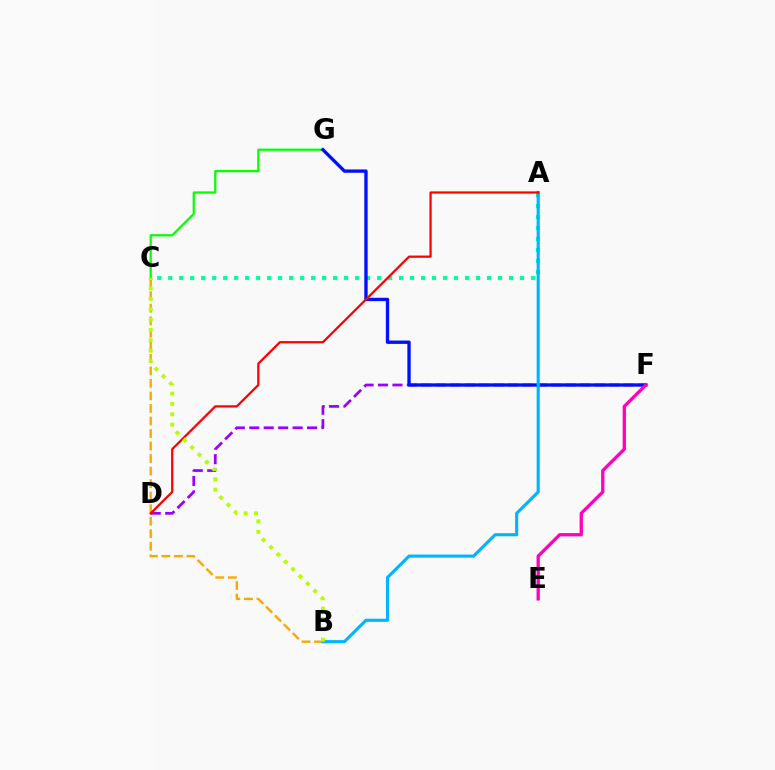{('D', 'F'): [{'color': '#9b00ff', 'line_style': 'dashed', 'thickness': 1.96}], ('A', 'C'): [{'color': '#00ff9d', 'line_style': 'dotted', 'thickness': 2.99}], ('C', 'G'): [{'color': '#08ff00', 'line_style': 'solid', 'thickness': 1.63}], ('B', 'C'): [{'color': '#ffa500', 'line_style': 'dashed', 'thickness': 1.7}, {'color': '#b3ff00', 'line_style': 'dotted', 'thickness': 2.82}], ('F', 'G'): [{'color': '#0010ff', 'line_style': 'solid', 'thickness': 2.41}], ('A', 'B'): [{'color': '#00b5ff', 'line_style': 'solid', 'thickness': 2.24}], ('E', 'F'): [{'color': '#ff00bd', 'line_style': 'solid', 'thickness': 2.37}], ('A', 'D'): [{'color': '#ff0000', 'line_style': 'solid', 'thickness': 1.61}]}